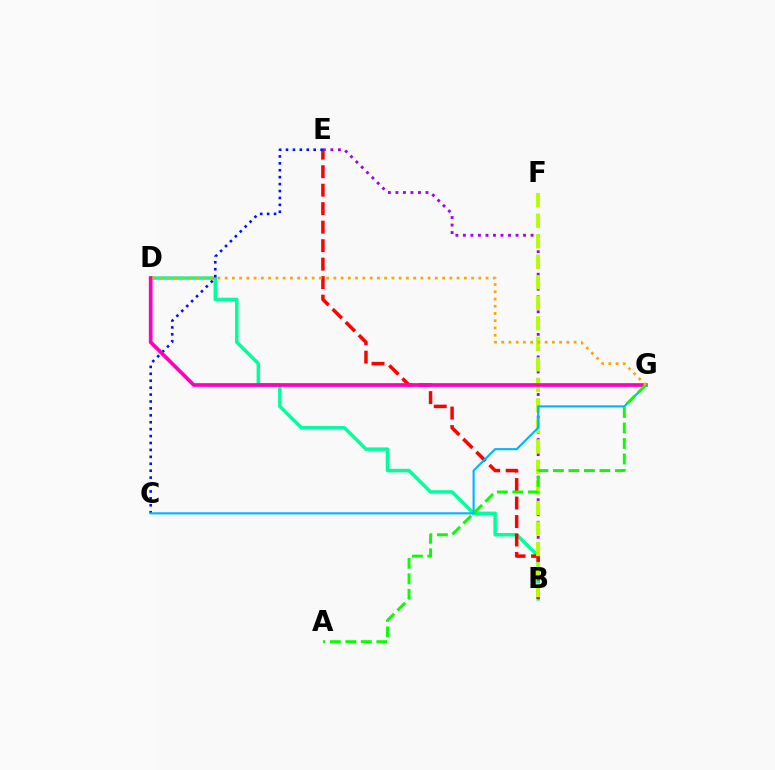{('B', 'E'): [{'color': '#9b00ff', 'line_style': 'dotted', 'thickness': 2.04}, {'color': '#ff0000', 'line_style': 'dashed', 'thickness': 2.51}], ('B', 'D'): [{'color': '#00ff9d', 'line_style': 'solid', 'thickness': 2.51}], ('C', 'E'): [{'color': '#0010ff', 'line_style': 'dotted', 'thickness': 1.88}], ('B', 'F'): [{'color': '#b3ff00', 'line_style': 'dashed', 'thickness': 2.79}], ('D', 'G'): [{'color': '#ff00bd', 'line_style': 'solid', 'thickness': 2.67}, {'color': '#ffa500', 'line_style': 'dotted', 'thickness': 1.97}], ('C', 'G'): [{'color': '#00b5ff', 'line_style': 'solid', 'thickness': 1.53}], ('A', 'G'): [{'color': '#08ff00', 'line_style': 'dashed', 'thickness': 2.11}]}